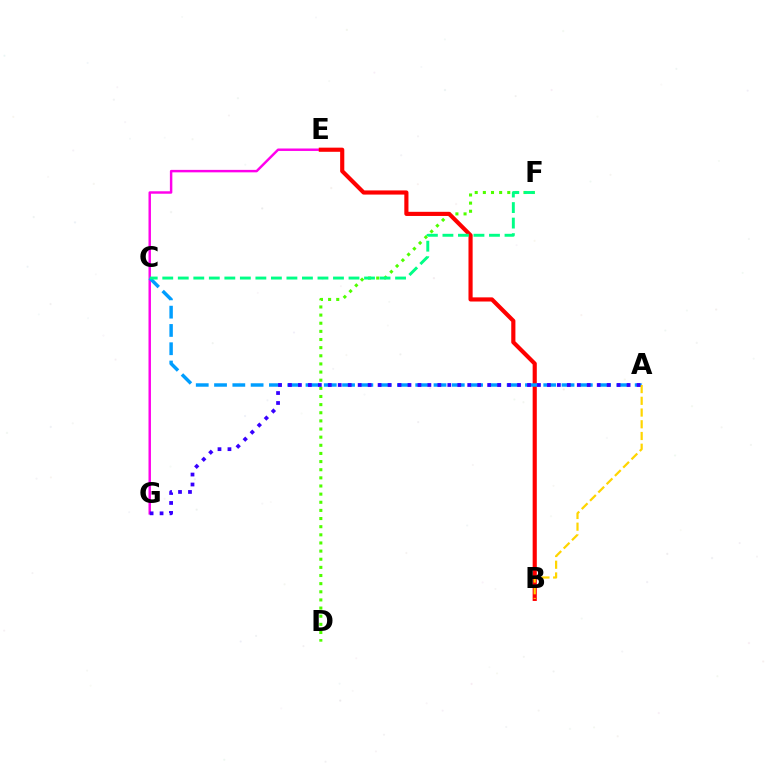{('D', 'F'): [{'color': '#4fff00', 'line_style': 'dotted', 'thickness': 2.21}], ('E', 'G'): [{'color': '#ff00ed', 'line_style': 'solid', 'thickness': 1.77}], ('B', 'E'): [{'color': '#ff0000', 'line_style': 'solid', 'thickness': 2.99}], ('A', 'C'): [{'color': '#009eff', 'line_style': 'dashed', 'thickness': 2.48}], ('C', 'F'): [{'color': '#00ff86', 'line_style': 'dashed', 'thickness': 2.11}], ('A', 'B'): [{'color': '#ffd500', 'line_style': 'dashed', 'thickness': 1.59}], ('A', 'G'): [{'color': '#3700ff', 'line_style': 'dotted', 'thickness': 2.71}]}